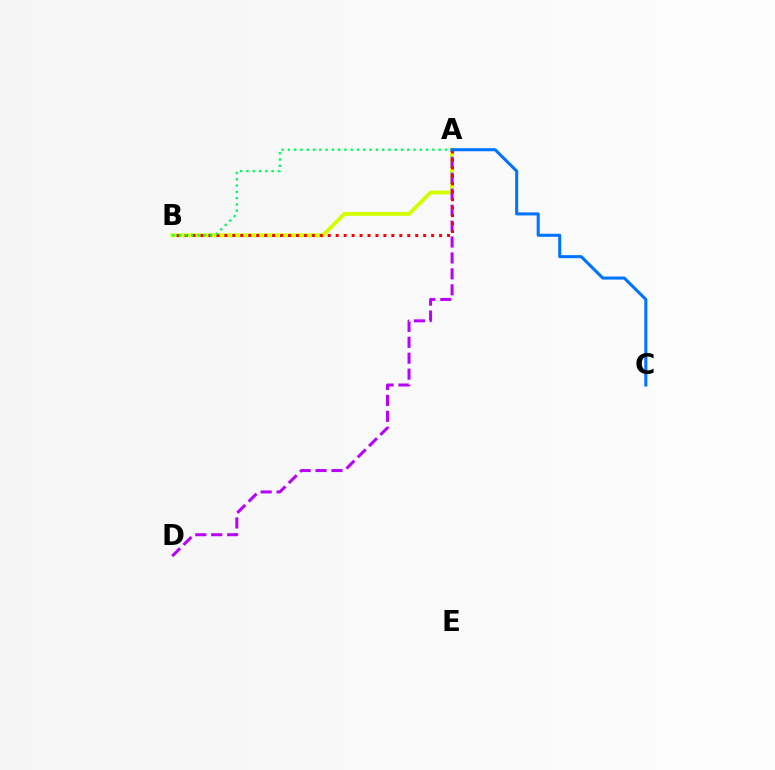{('A', 'B'): [{'color': '#d1ff00', 'line_style': 'solid', 'thickness': 2.77}, {'color': '#ff0000', 'line_style': 'dotted', 'thickness': 2.16}, {'color': '#00ff5c', 'line_style': 'dotted', 'thickness': 1.71}], ('A', 'D'): [{'color': '#b900ff', 'line_style': 'dashed', 'thickness': 2.16}], ('A', 'C'): [{'color': '#0074ff', 'line_style': 'solid', 'thickness': 2.2}]}